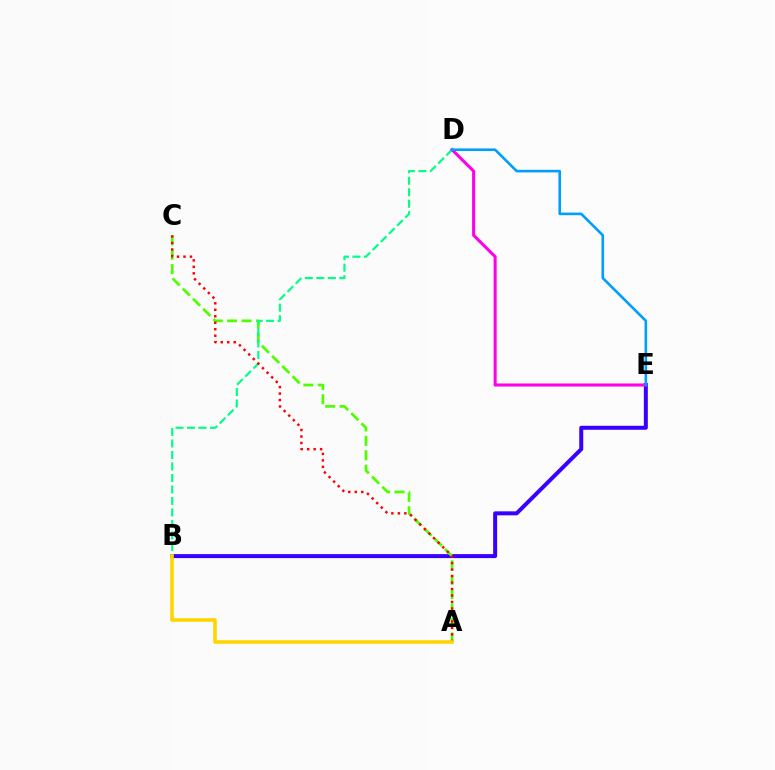{('B', 'E'): [{'color': '#3700ff', 'line_style': 'solid', 'thickness': 2.87}], ('A', 'C'): [{'color': '#4fff00', 'line_style': 'dashed', 'thickness': 1.96}, {'color': '#ff0000', 'line_style': 'dotted', 'thickness': 1.76}], ('B', 'D'): [{'color': '#00ff86', 'line_style': 'dashed', 'thickness': 1.56}], ('D', 'E'): [{'color': '#ff00ed', 'line_style': 'solid', 'thickness': 2.2}, {'color': '#009eff', 'line_style': 'solid', 'thickness': 1.88}], ('A', 'B'): [{'color': '#ffd500', 'line_style': 'solid', 'thickness': 2.6}]}